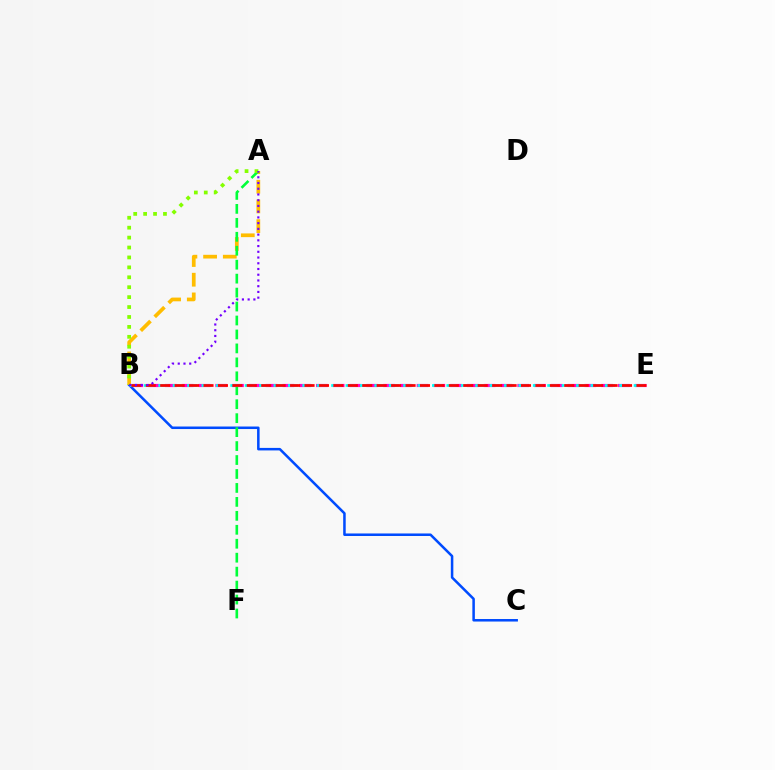{('B', 'C'): [{'color': '#004bff', 'line_style': 'solid', 'thickness': 1.82}], ('B', 'E'): [{'color': '#ff00cf', 'line_style': 'dashed', 'thickness': 2.28}, {'color': '#00fff6', 'line_style': 'dashed', 'thickness': 1.96}, {'color': '#ff0000', 'line_style': 'dashed', 'thickness': 1.96}], ('A', 'B'): [{'color': '#ffbd00', 'line_style': 'dashed', 'thickness': 2.68}, {'color': '#84ff00', 'line_style': 'dotted', 'thickness': 2.7}, {'color': '#7200ff', 'line_style': 'dotted', 'thickness': 1.56}], ('A', 'F'): [{'color': '#00ff39', 'line_style': 'dashed', 'thickness': 1.9}]}